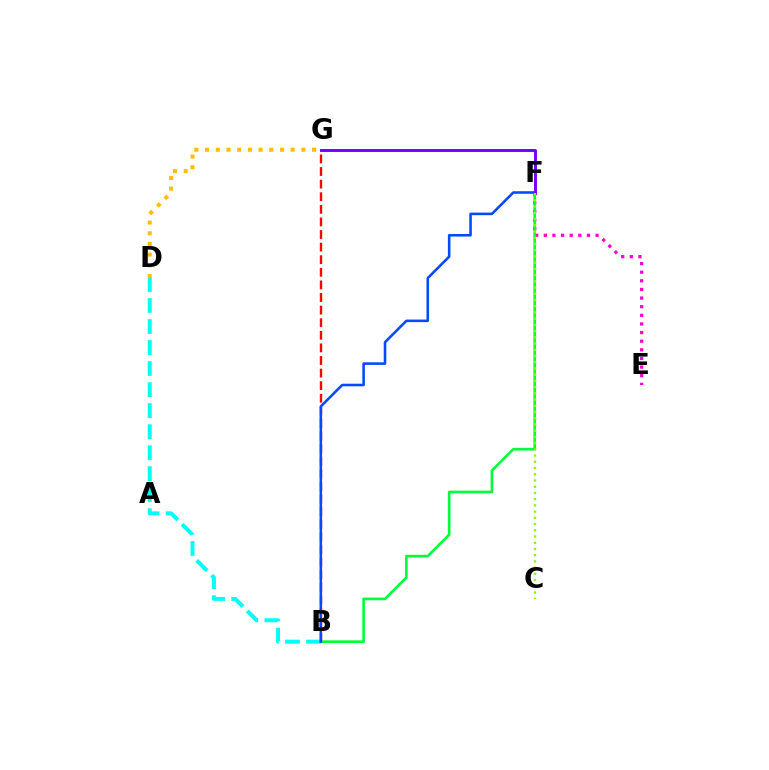{('B', 'G'): [{'color': '#ff0000', 'line_style': 'dashed', 'thickness': 1.71}], ('E', 'F'): [{'color': '#ff00cf', 'line_style': 'dotted', 'thickness': 2.34}], ('B', 'D'): [{'color': '#00fff6', 'line_style': 'dashed', 'thickness': 2.85}], ('B', 'F'): [{'color': '#00ff39', 'line_style': 'solid', 'thickness': 1.9}, {'color': '#004bff', 'line_style': 'solid', 'thickness': 1.85}], ('D', 'G'): [{'color': '#ffbd00', 'line_style': 'dotted', 'thickness': 2.91}], ('F', 'G'): [{'color': '#7200ff', 'line_style': 'solid', 'thickness': 2.11}], ('C', 'F'): [{'color': '#84ff00', 'line_style': 'dotted', 'thickness': 1.69}]}